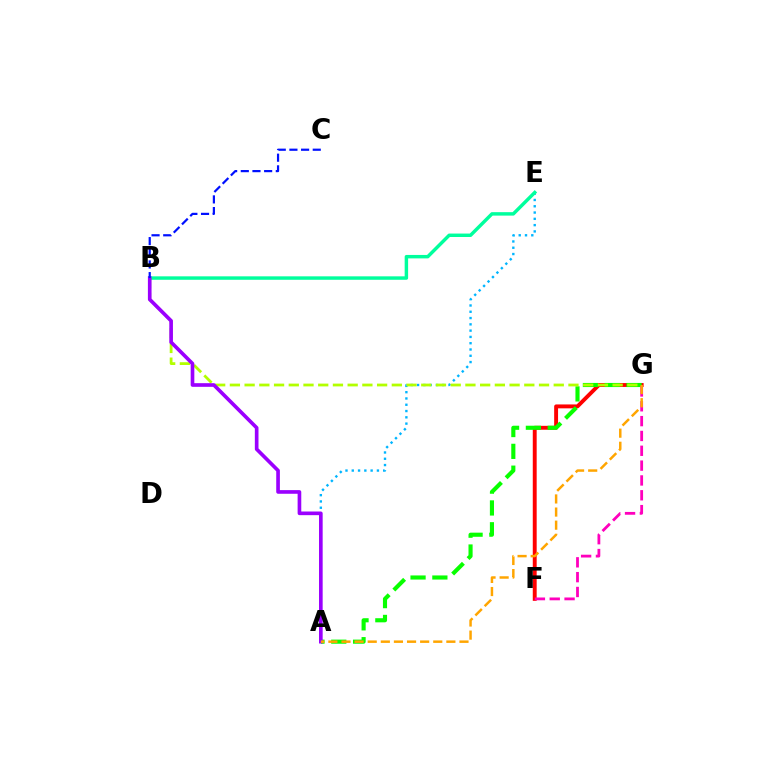{('F', 'G'): [{'color': '#ff0000', 'line_style': 'solid', 'thickness': 2.81}, {'color': '#ff00bd', 'line_style': 'dashed', 'thickness': 2.02}], ('A', 'G'): [{'color': '#08ff00', 'line_style': 'dashed', 'thickness': 2.96}, {'color': '#ffa500', 'line_style': 'dashed', 'thickness': 1.78}], ('A', 'E'): [{'color': '#00b5ff', 'line_style': 'dotted', 'thickness': 1.71}], ('B', 'E'): [{'color': '#00ff9d', 'line_style': 'solid', 'thickness': 2.48}], ('B', 'G'): [{'color': '#b3ff00', 'line_style': 'dashed', 'thickness': 2.0}], ('A', 'B'): [{'color': '#9b00ff', 'line_style': 'solid', 'thickness': 2.63}], ('B', 'C'): [{'color': '#0010ff', 'line_style': 'dashed', 'thickness': 1.59}]}